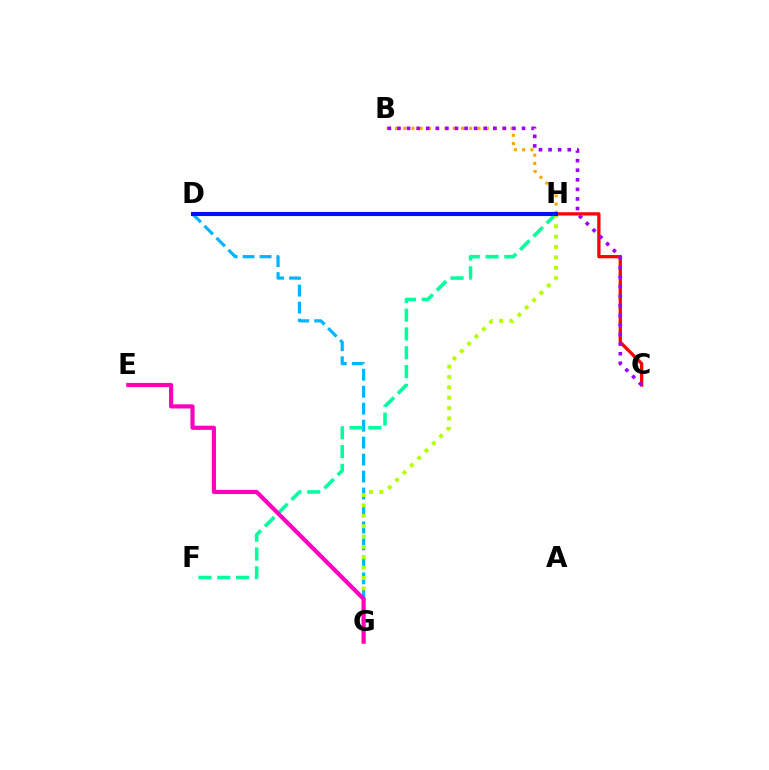{('D', 'G'): [{'color': '#00b5ff', 'line_style': 'dashed', 'thickness': 2.31}], ('B', 'H'): [{'color': '#ffa500', 'line_style': 'dotted', 'thickness': 2.24}], ('C', 'H'): [{'color': '#ff0000', 'line_style': 'solid', 'thickness': 2.36}], ('B', 'C'): [{'color': '#9b00ff', 'line_style': 'dotted', 'thickness': 2.6}], ('F', 'H'): [{'color': '#00ff9d', 'line_style': 'dashed', 'thickness': 2.55}], ('D', 'H'): [{'color': '#08ff00', 'line_style': 'solid', 'thickness': 1.96}, {'color': '#0010ff', 'line_style': 'solid', 'thickness': 2.96}], ('G', 'H'): [{'color': '#b3ff00', 'line_style': 'dotted', 'thickness': 2.82}], ('E', 'G'): [{'color': '#ff00bd', 'line_style': 'solid', 'thickness': 2.99}]}